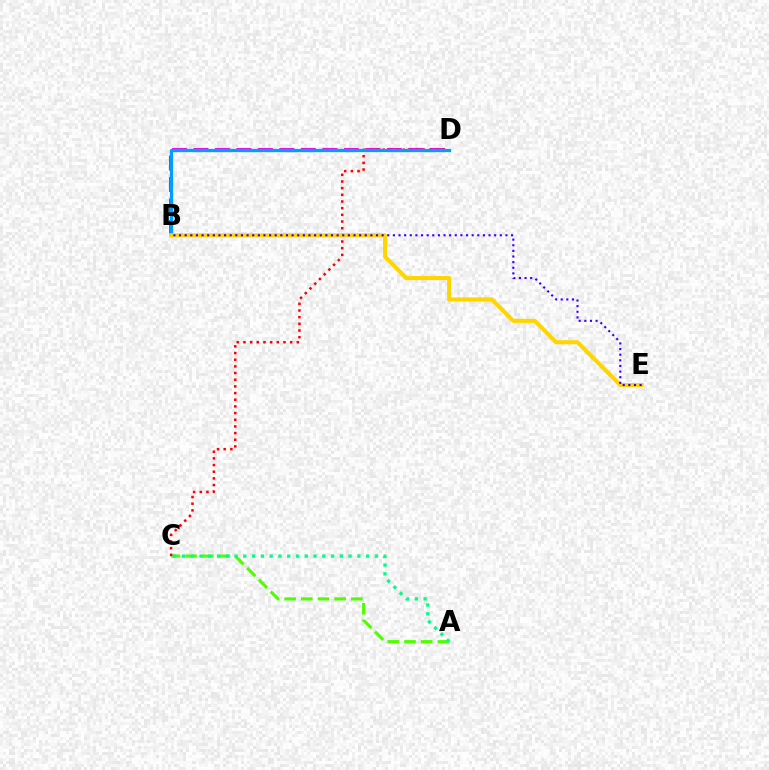{('A', 'C'): [{'color': '#4fff00', 'line_style': 'dashed', 'thickness': 2.27}, {'color': '#00ff86', 'line_style': 'dotted', 'thickness': 2.38}], ('B', 'D'): [{'color': '#ff00ed', 'line_style': 'dashed', 'thickness': 2.92}, {'color': '#009eff', 'line_style': 'solid', 'thickness': 2.34}], ('C', 'D'): [{'color': '#ff0000', 'line_style': 'dotted', 'thickness': 1.81}], ('B', 'E'): [{'color': '#ffd500', 'line_style': 'solid', 'thickness': 2.93}, {'color': '#3700ff', 'line_style': 'dotted', 'thickness': 1.53}]}